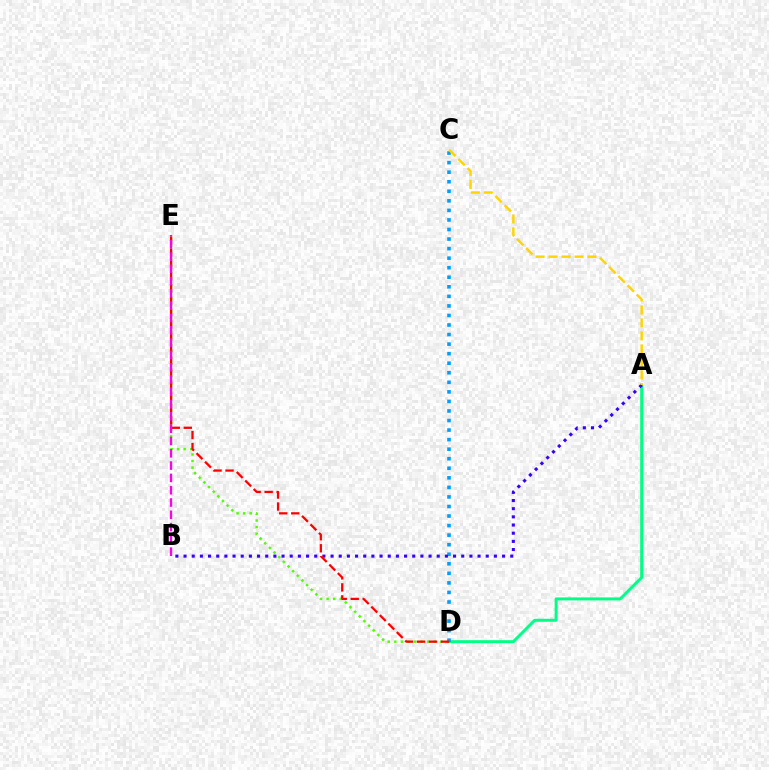{('A', 'D'): [{'color': '#00ff86', 'line_style': 'solid', 'thickness': 2.14}], ('D', 'E'): [{'color': '#4fff00', 'line_style': 'dotted', 'thickness': 1.79}, {'color': '#ff0000', 'line_style': 'dashed', 'thickness': 1.63}], ('C', 'D'): [{'color': '#009eff', 'line_style': 'dotted', 'thickness': 2.6}], ('A', 'B'): [{'color': '#3700ff', 'line_style': 'dotted', 'thickness': 2.22}], ('B', 'E'): [{'color': '#ff00ed', 'line_style': 'dashed', 'thickness': 1.67}], ('A', 'C'): [{'color': '#ffd500', 'line_style': 'dashed', 'thickness': 1.76}]}